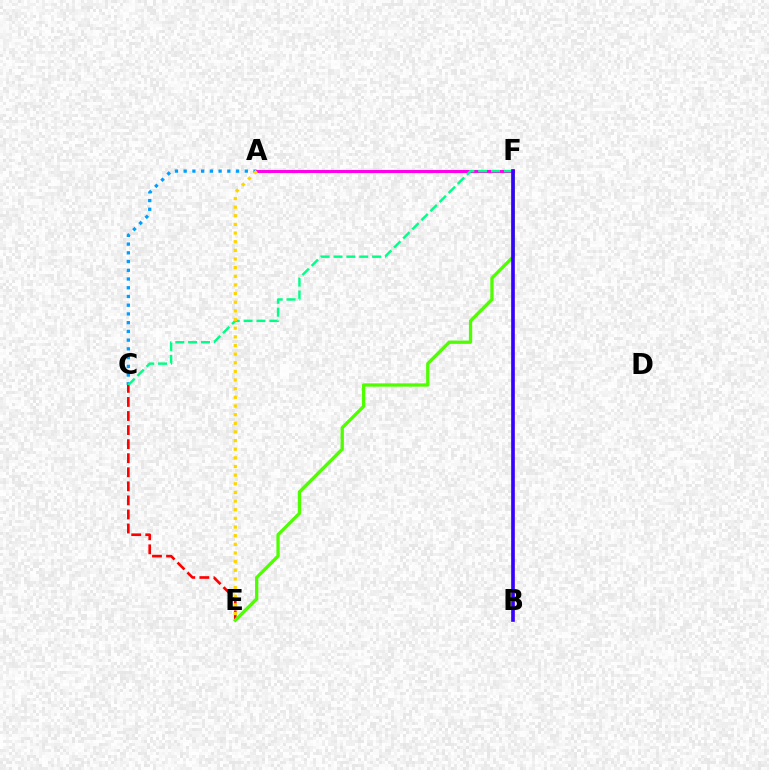{('A', 'C'): [{'color': '#009eff', 'line_style': 'dotted', 'thickness': 2.37}], ('C', 'E'): [{'color': '#ff0000', 'line_style': 'dashed', 'thickness': 1.91}], ('E', 'F'): [{'color': '#4fff00', 'line_style': 'solid', 'thickness': 2.37}], ('A', 'F'): [{'color': '#ff00ed', 'line_style': 'solid', 'thickness': 2.2}], ('C', 'F'): [{'color': '#00ff86', 'line_style': 'dashed', 'thickness': 1.75}], ('A', 'E'): [{'color': '#ffd500', 'line_style': 'dotted', 'thickness': 2.35}], ('B', 'F'): [{'color': '#3700ff', 'line_style': 'solid', 'thickness': 2.63}]}